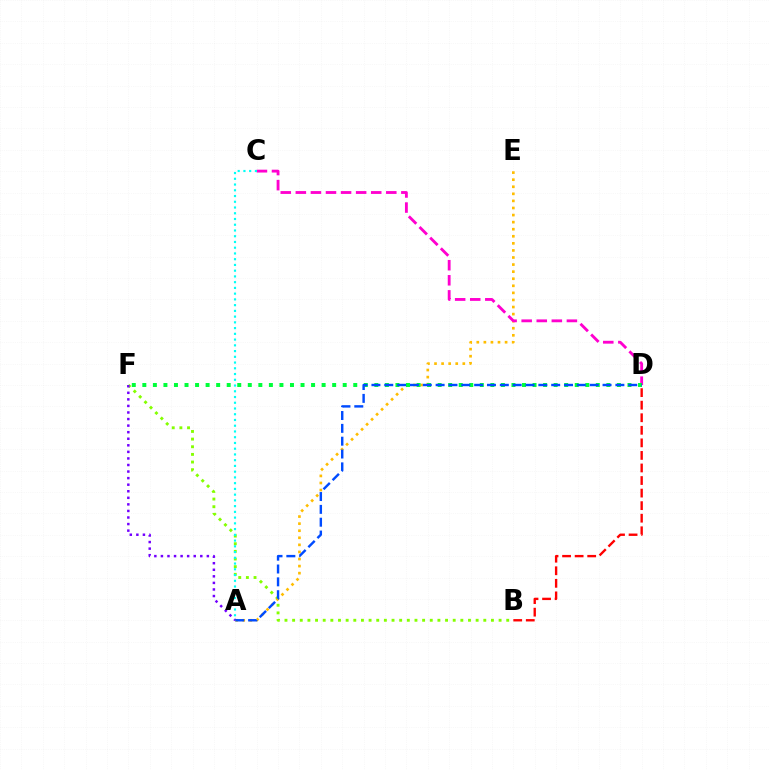{('B', 'F'): [{'color': '#84ff00', 'line_style': 'dotted', 'thickness': 2.08}], ('A', 'E'): [{'color': '#ffbd00', 'line_style': 'dotted', 'thickness': 1.92}], ('C', 'D'): [{'color': '#ff00cf', 'line_style': 'dashed', 'thickness': 2.05}], ('A', 'F'): [{'color': '#7200ff', 'line_style': 'dotted', 'thickness': 1.78}], ('B', 'D'): [{'color': '#ff0000', 'line_style': 'dashed', 'thickness': 1.71}], ('A', 'C'): [{'color': '#00fff6', 'line_style': 'dotted', 'thickness': 1.56}], ('D', 'F'): [{'color': '#00ff39', 'line_style': 'dotted', 'thickness': 2.87}], ('A', 'D'): [{'color': '#004bff', 'line_style': 'dashed', 'thickness': 1.74}]}